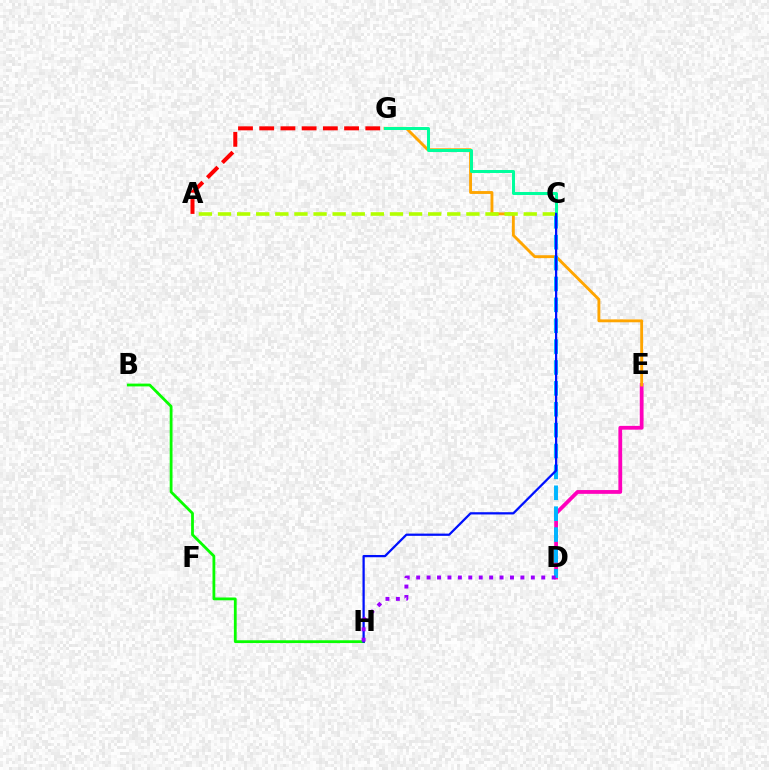{('D', 'E'): [{'color': '#ff00bd', 'line_style': 'solid', 'thickness': 2.73}], ('E', 'G'): [{'color': '#ffa500', 'line_style': 'solid', 'thickness': 2.07}], ('C', 'D'): [{'color': '#00b5ff', 'line_style': 'dashed', 'thickness': 2.84}], ('A', 'G'): [{'color': '#ff0000', 'line_style': 'dashed', 'thickness': 2.88}], ('A', 'C'): [{'color': '#b3ff00', 'line_style': 'dashed', 'thickness': 2.6}], ('C', 'G'): [{'color': '#00ff9d', 'line_style': 'solid', 'thickness': 2.17}], ('B', 'H'): [{'color': '#08ff00', 'line_style': 'solid', 'thickness': 2.01}], ('C', 'H'): [{'color': '#0010ff', 'line_style': 'solid', 'thickness': 1.62}], ('D', 'H'): [{'color': '#9b00ff', 'line_style': 'dotted', 'thickness': 2.83}]}